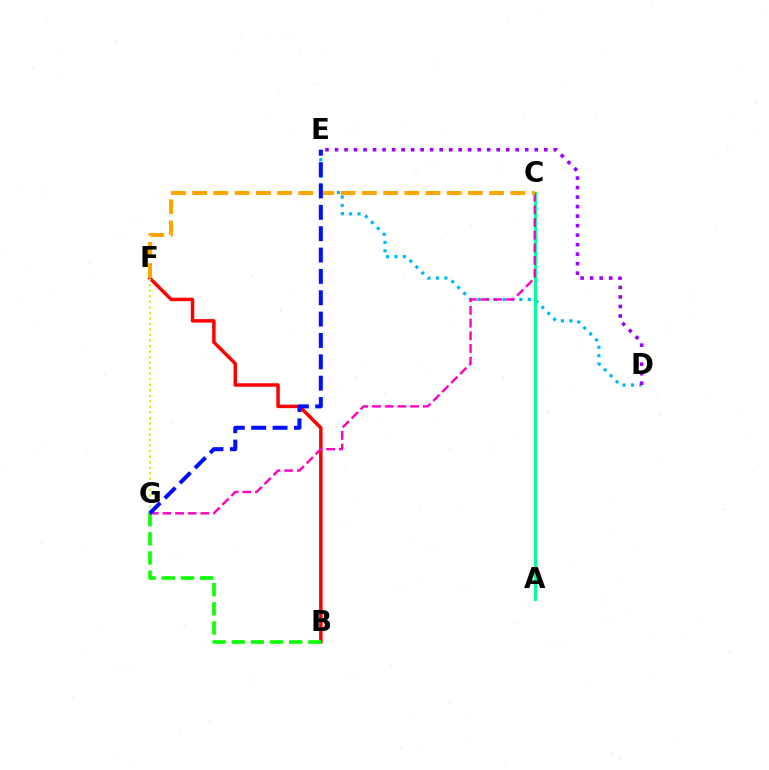{('D', 'E'): [{'color': '#00b5ff', 'line_style': 'dotted', 'thickness': 2.28}, {'color': '#9b00ff', 'line_style': 'dotted', 'thickness': 2.58}], ('B', 'F'): [{'color': '#ff0000', 'line_style': 'solid', 'thickness': 2.51}], ('A', 'C'): [{'color': '#00ff9d', 'line_style': 'solid', 'thickness': 2.19}], ('B', 'G'): [{'color': '#08ff00', 'line_style': 'dashed', 'thickness': 2.6}], ('F', 'G'): [{'color': '#b3ff00', 'line_style': 'dotted', 'thickness': 1.5}], ('C', 'G'): [{'color': '#ff00bd', 'line_style': 'dashed', 'thickness': 1.72}], ('C', 'F'): [{'color': '#ffa500', 'line_style': 'dashed', 'thickness': 2.88}], ('E', 'G'): [{'color': '#0010ff', 'line_style': 'dashed', 'thickness': 2.9}]}